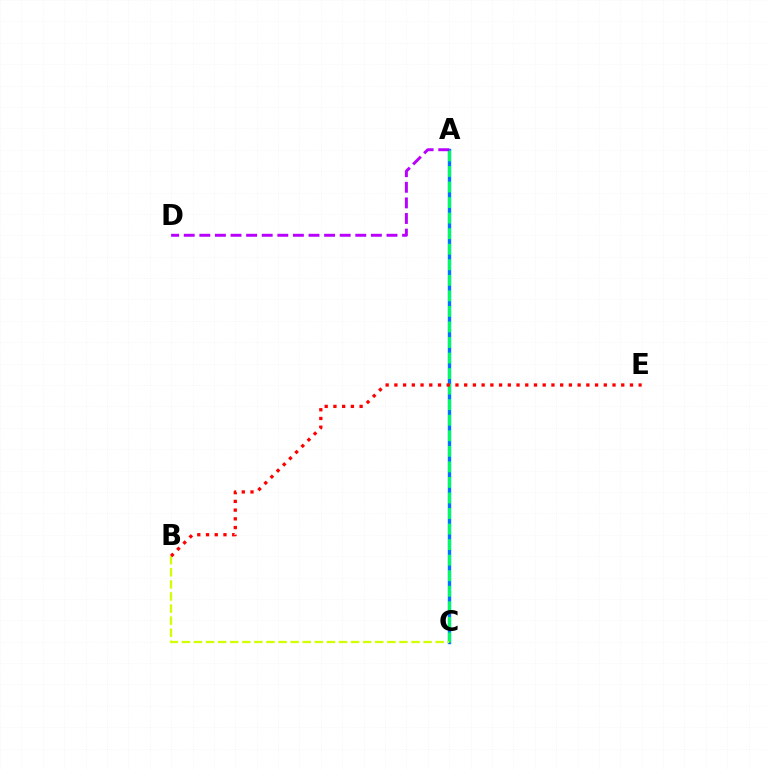{('A', 'C'): [{'color': '#0074ff', 'line_style': 'solid', 'thickness': 2.44}, {'color': '#00ff5c', 'line_style': 'dashed', 'thickness': 2.11}], ('A', 'D'): [{'color': '#b900ff', 'line_style': 'dashed', 'thickness': 2.12}], ('B', 'C'): [{'color': '#d1ff00', 'line_style': 'dashed', 'thickness': 1.64}], ('B', 'E'): [{'color': '#ff0000', 'line_style': 'dotted', 'thickness': 2.37}]}